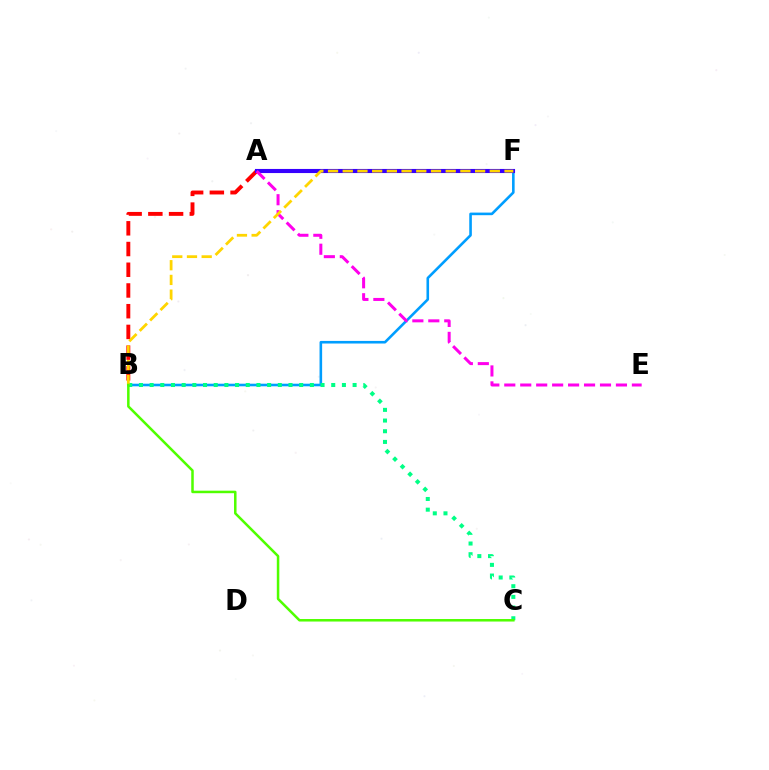{('B', 'F'): [{'color': '#009eff', 'line_style': 'solid', 'thickness': 1.87}, {'color': '#ffd500', 'line_style': 'dashed', 'thickness': 2.0}], ('B', 'C'): [{'color': '#00ff86', 'line_style': 'dotted', 'thickness': 2.9}, {'color': '#4fff00', 'line_style': 'solid', 'thickness': 1.81}], ('A', 'B'): [{'color': '#ff0000', 'line_style': 'dashed', 'thickness': 2.81}], ('A', 'F'): [{'color': '#3700ff', 'line_style': 'solid', 'thickness': 2.96}], ('A', 'E'): [{'color': '#ff00ed', 'line_style': 'dashed', 'thickness': 2.17}]}